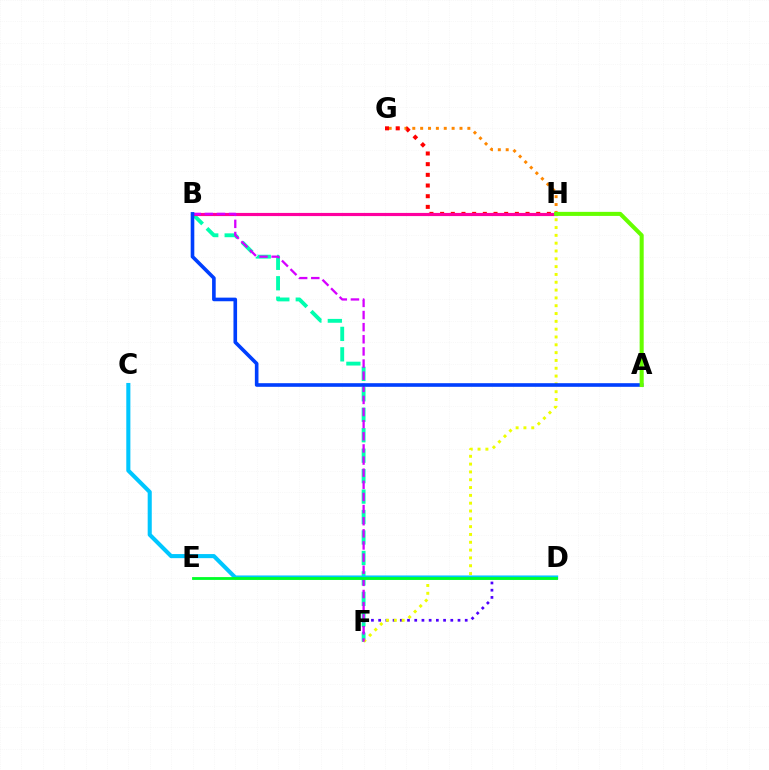{('G', 'H'): [{'color': '#ff8800', 'line_style': 'dotted', 'thickness': 2.14}, {'color': '#ff0000', 'line_style': 'dotted', 'thickness': 2.9}], ('D', 'F'): [{'color': '#4f00ff', 'line_style': 'dotted', 'thickness': 1.96}], ('B', 'F'): [{'color': '#00ffaf', 'line_style': 'dashed', 'thickness': 2.78}, {'color': '#d600ff', 'line_style': 'dashed', 'thickness': 1.65}], ('F', 'H'): [{'color': '#eeff00', 'line_style': 'dotted', 'thickness': 2.12}], ('B', 'H'): [{'color': '#ff00a0', 'line_style': 'solid', 'thickness': 2.27}], ('A', 'B'): [{'color': '#003fff', 'line_style': 'solid', 'thickness': 2.61}], ('C', 'D'): [{'color': '#00c7ff', 'line_style': 'solid', 'thickness': 2.94}], ('D', 'E'): [{'color': '#00ff27', 'line_style': 'solid', 'thickness': 2.02}], ('A', 'H'): [{'color': '#66ff00', 'line_style': 'solid', 'thickness': 2.93}]}